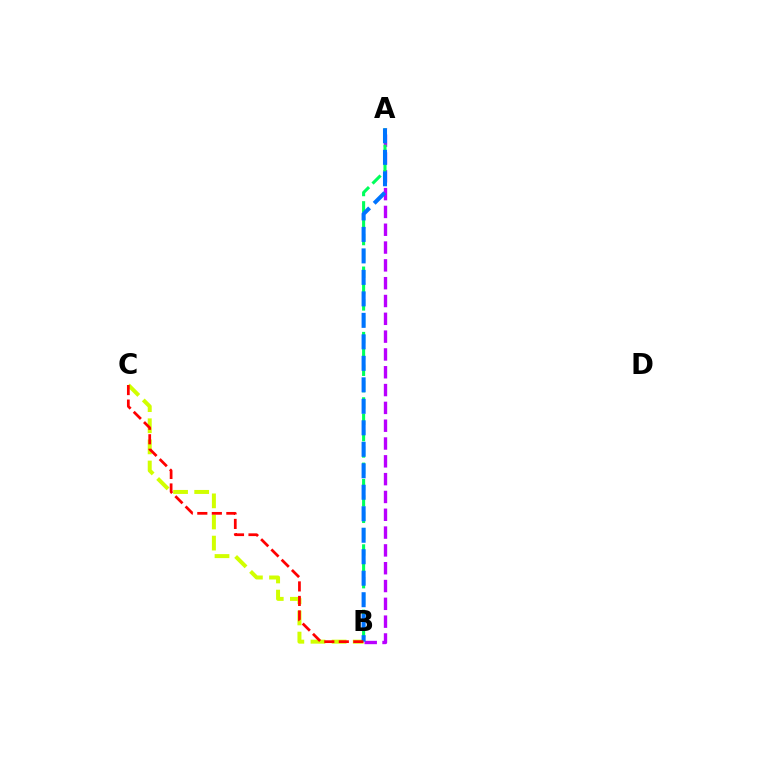{('B', 'C'): [{'color': '#d1ff00', 'line_style': 'dashed', 'thickness': 2.87}, {'color': '#ff0000', 'line_style': 'dashed', 'thickness': 1.97}], ('A', 'B'): [{'color': '#b900ff', 'line_style': 'dashed', 'thickness': 2.42}, {'color': '#00ff5c', 'line_style': 'dashed', 'thickness': 2.22}, {'color': '#0074ff', 'line_style': 'dashed', 'thickness': 2.92}]}